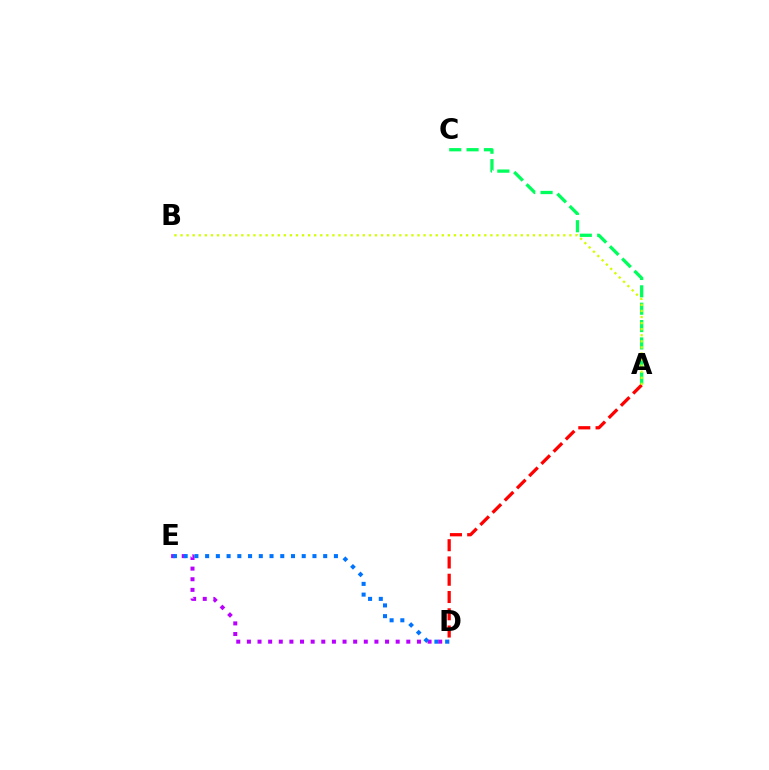{('A', 'C'): [{'color': '#00ff5c', 'line_style': 'dashed', 'thickness': 2.36}], ('D', 'E'): [{'color': '#b900ff', 'line_style': 'dotted', 'thickness': 2.89}, {'color': '#0074ff', 'line_style': 'dotted', 'thickness': 2.92}], ('A', 'D'): [{'color': '#ff0000', 'line_style': 'dashed', 'thickness': 2.35}], ('A', 'B'): [{'color': '#d1ff00', 'line_style': 'dotted', 'thickness': 1.65}]}